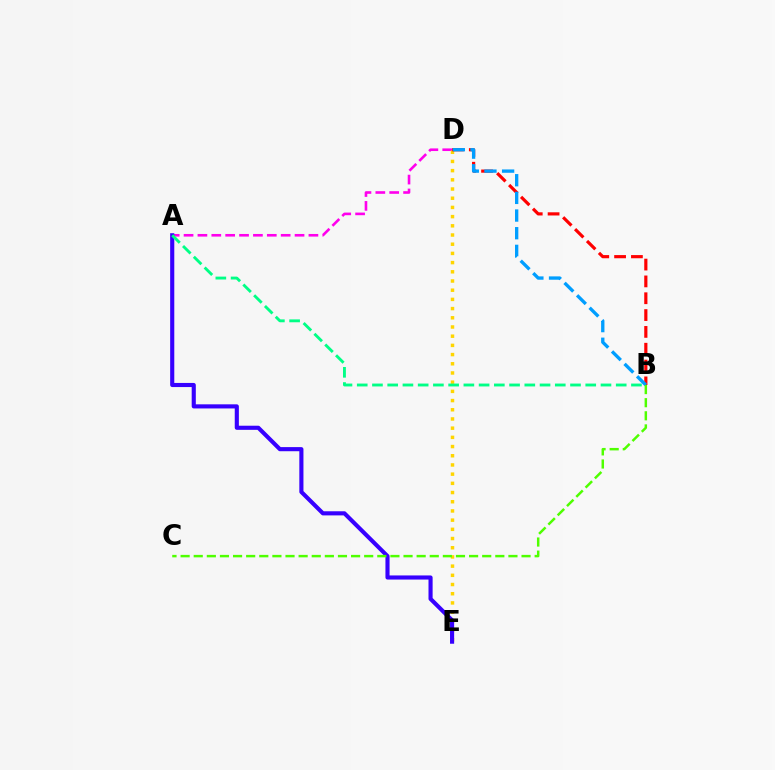{('A', 'D'): [{'color': '#ff00ed', 'line_style': 'dashed', 'thickness': 1.88}], ('D', 'E'): [{'color': '#ffd500', 'line_style': 'dotted', 'thickness': 2.5}], ('A', 'E'): [{'color': '#3700ff', 'line_style': 'solid', 'thickness': 2.97}], ('A', 'B'): [{'color': '#00ff86', 'line_style': 'dashed', 'thickness': 2.07}], ('B', 'D'): [{'color': '#ff0000', 'line_style': 'dashed', 'thickness': 2.29}, {'color': '#009eff', 'line_style': 'dashed', 'thickness': 2.4}], ('B', 'C'): [{'color': '#4fff00', 'line_style': 'dashed', 'thickness': 1.78}]}